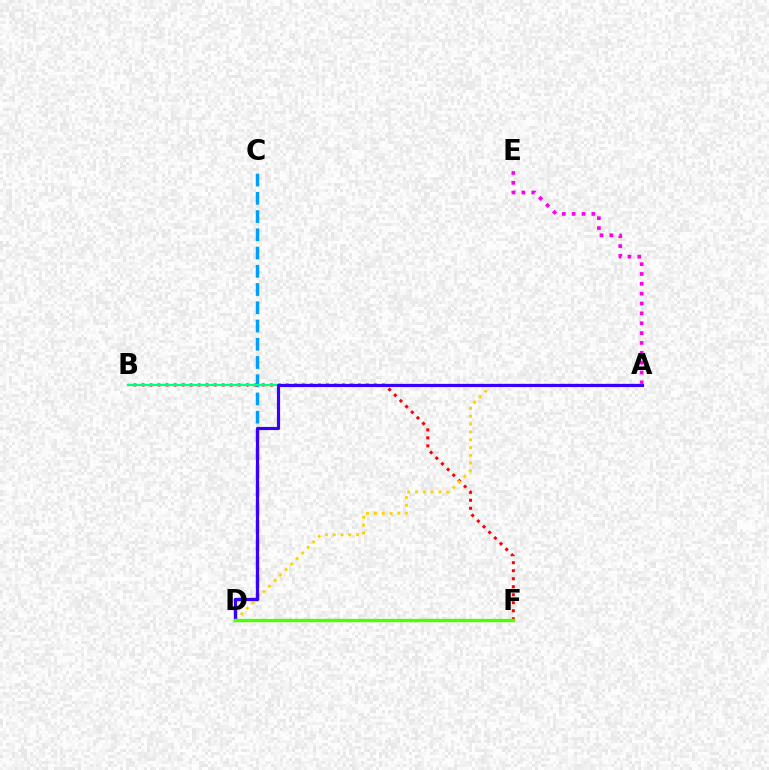{('C', 'D'): [{'color': '#009eff', 'line_style': 'dashed', 'thickness': 2.48}], ('B', 'F'): [{'color': '#ff0000', 'line_style': 'dotted', 'thickness': 2.18}], ('A', 'B'): [{'color': '#00ff86', 'line_style': 'solid', 'thickness': 1.61}], ('A', 'E'): [{'color': '#ff00ed', 'line_style': 'dotted', 'thickness': 2.68}], ('A', 'D'): [{'color': '#ffd500', 'line_style': 'dotted', 'thickness': 2.12}, {'color': '#3700ff', 'line_style': 'solid', 'thickness': 2.27}], ('D', 'F'): [{'color': '#4fff00', 'line_style': 'solid', 'thickness': 2.43}]}